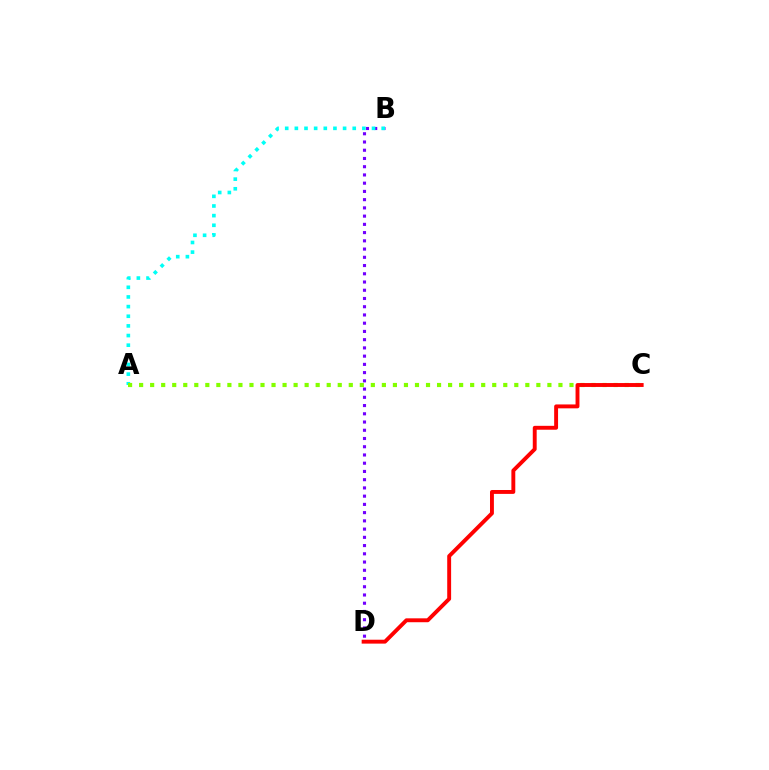{('B', 'D'): [{'color': '#7200ff', 'line_style': 'dotted', 'thickness': 2.24}], ('A', 'B'): [{'color': '#00fff6', 'line_style': 'dotted', 'thickness': 2.62}], ('A', 'C'): [{'color': '#84ff00', 'line_style': 'dotted', 'thickness': 3.0}], ('C', 'D'): [{'color': '#ff0000', 'line_style': 'solid', 'thickness': 2.81}]}